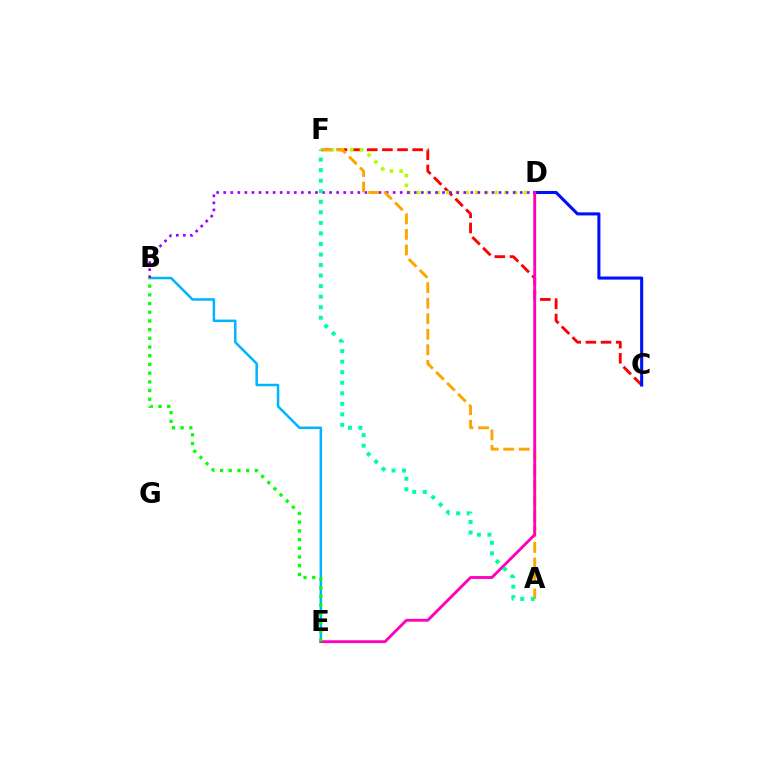{('C', 'F'): [{'color': '#ff0000', 'line_style': 'dashed', 'thickness': 2.06}], ('B', 'E'): [{'color': '#00b5ff', 'line_style': 'solid', 'thickness': 1.8}, {'color': '#08ff00', 'line_style': 'dotted', 'thickness': 2.36}], ('D', 'F'): [{'color': '#b3ff00', 'line_style': 'dotted', 'thickness': 2.64}], ('C', 'D'): [{'color': '#0010ff', 'line_style': 'solid', 'thickness': 2.21}], ('B', 'D'): [{'color': '#9b00ff', 'line_style': 'dotted', 'thickness': 1.92}], ('A', 'F'): [{'color': '#ffa500', 'line_style': 'dashed', 'thickness': 2.11}, {'color': '#00ff9d', 'line_style': 'dotted', 'thickness': 2.87}], ('D', 'E'): [{'color': '#ff00bd', 'line_style': 'solid', 'thickness': 2.06}]}